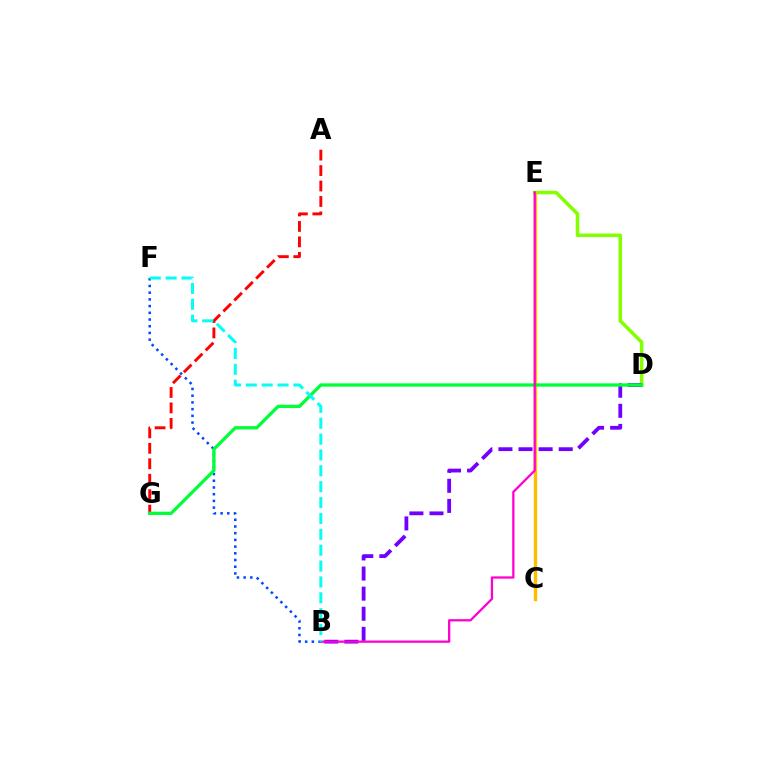{('D', 'E'): [{'color': '#84ff00', 'line_style': 'solid', 'thickness': 2.54}], ('A', 'G'): [{'color': '#ff0000', 'line_style': 'dashed', 'thickness': 2.1}], ('B', 'F'): [{'color': '#004bff', 'line_style': 'dotted', 'thickness': 1.82}, {'color': '#00fff6', 'line_style': 'dashed', 'thickness': 2.16}], ('B', 'D'): [{'color': '#7200ff', 'line_style': 'dashed', 'thickness': 2.73}], ('C', 'E'): [{'color': '#ffbd00', 'line_style': 'solid', 'thickness': 2.43}], ('D', 'G'): [{'color': '#00ff39', 'line_style': 'solid', 'thickness': 2.37}], ('B', 'E'): [{'color': '#ff00cf', 'line_style': 'solid', 'thickness': 1.64}]}